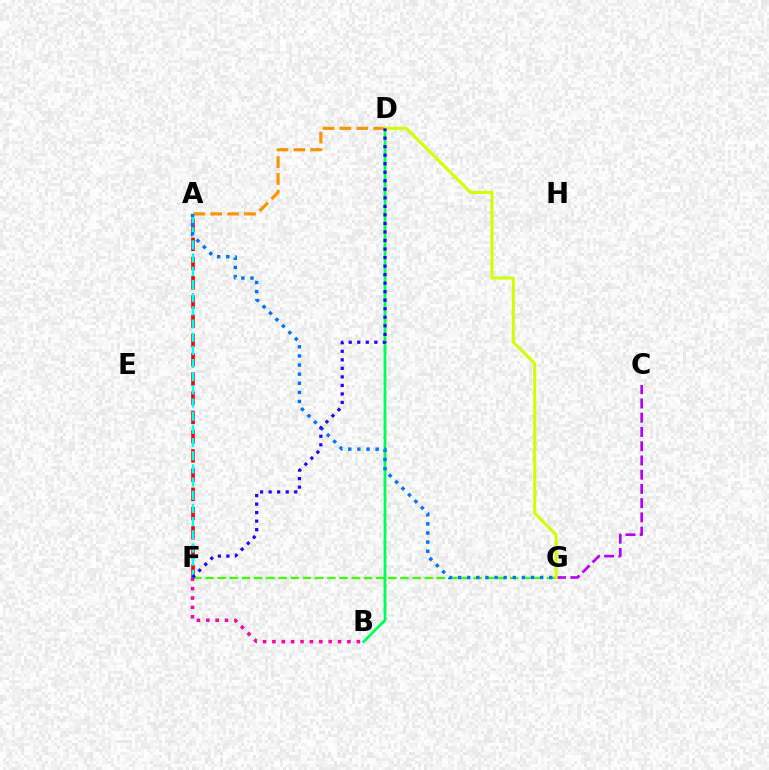{('F', 'G'): [{'color': '#3dff00', 'line_style': 'dashed', 'thickness': 1.66}], ('A', 'F'): [{'color': '#ff0000', 'line_style': 'dashed', 'thickness': 2.61}, {'color': '#00fff6', 'line_style': 'dashed', 'thickness': 1.79}], ('B', 'F'): [{'color': '#ff00ac', 'line_style': 'dotted', 'thickness': 2.55}], ('C', 'G'): [{'color': '#b900ff', 'line_style': 'dashed', 'thickness': 1.93}], ('A', 'D'): [{'color': '#ff9400', 'line_style': 'dashed', 'thickness': 2.29}], ('B', 'D'): [{'color': '#00ff5c', 'line_style': 'solid', 'thickness': 2.03}], ('D', 'G'): [{'color': '#d1ff00', 'line_style': 'solid', 'thickness': 2.19}], ('A', 'G'): [{'color': '#0074ff', 'line_style': 'dotted', 'thickness': 2.48}], ('D', 'F'): [{'color': '#2500ff', 'line_style': 'dotted', 'thickness': 2.32}]}